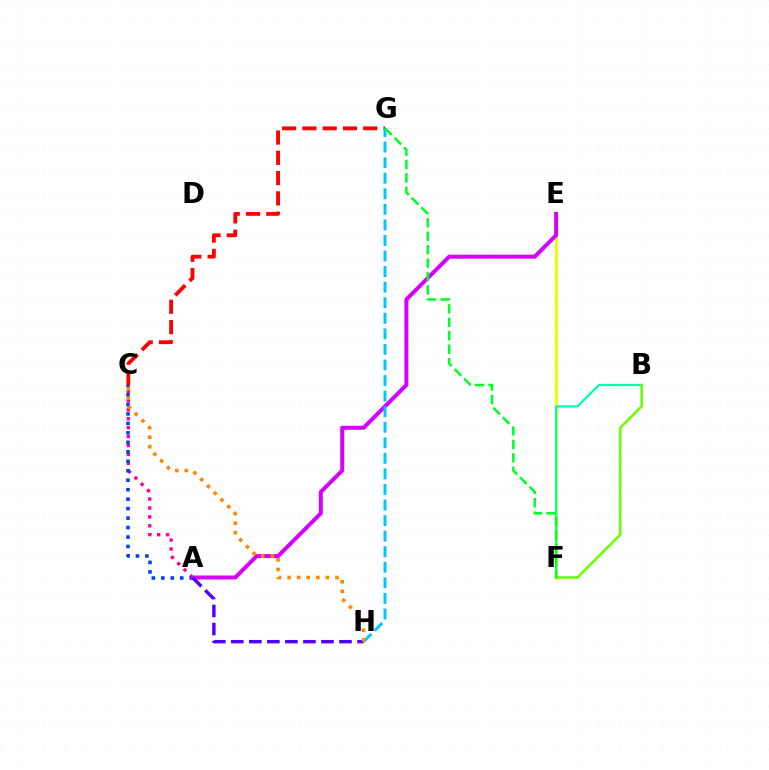{('A', 'C'): [{'color': '#ff00a0', 'line_style': 'dotted', 'thickness': 2.42}, {'color': '#003fff', 'line_style': 'dotted', 'thickness': 2.57}], ('E', 'F'): [{'color': '#eeff00', 'line_style': 'solid', 'thickness': 2.13}], ('A', 'E'): [{'color': '#d600ff', 'line_style': 'solid', 'thickness': 2.87}], ('C', 'G'): [{'color': '#ff0000', 'line_style': 'dashed', 'thickness': 2.76}], ('B', 'F'): [{'color': '#00ffaf', 'line_style': 'solid', 'thickness': 1.55}, {'color': '#66ff00', 'line_style': 'solid', 'thickness': 1.8}], ('A', 'H'): [{'color': '#4f00ff', 'line_style': 'dashed', 'thickness': 2.45}], ('G', 'H'): [{'color': '#00c7ff', 'line_style': 'dashed', 'thickness': 2.11}], ('F', 'G'): [{'color': '#00ff27', 'line_style': 'dashed', 'thickness': 1.83}], ('C', 'H'): [{'color': '#ff8800', 'line_style': 'dotted', 'thickness': 2.6}]}